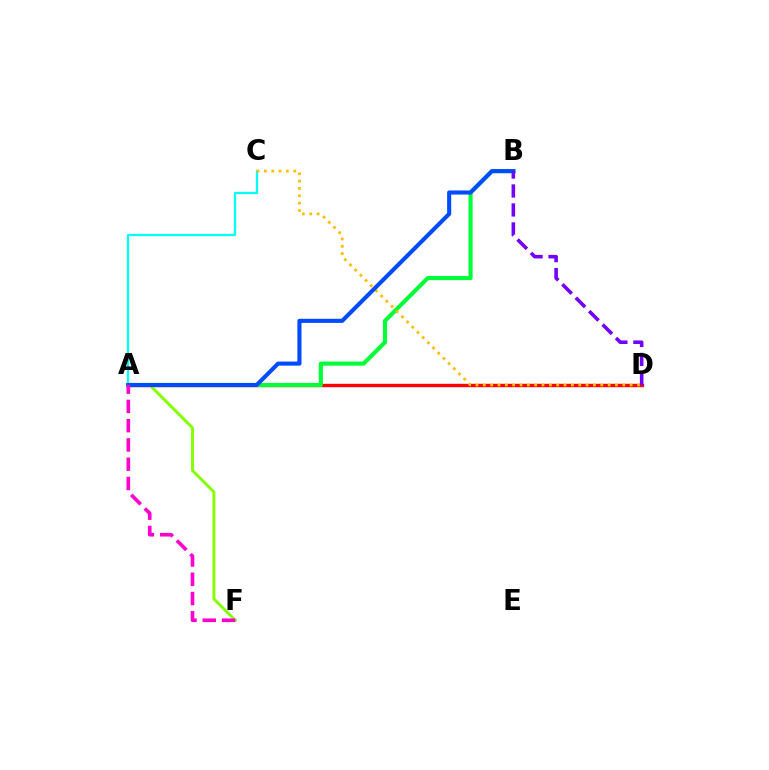{('A', 'D'): [{'color': '#ff0000', 'line_style': 'solid', 'thickness': 2.43}], ('A', 'C'): [{'color': '#00fff6', 'line_style': 'solid', 'thickness': 1.62}], ('A', 'F'): [{'color': '#84ff00', 'line_style': 'solid', 'thickness': 2.09}, {'color': '#ff00cf', 'line_style': 'dashed', 'thickness': 2.62}], ('A', 'B'): [{'color': '#00ff39', 'line_style': 'solid', 'thickness': 2.97}, {'color': '#004bff', 'line_style': 'solid', 'thickness': 2.95}], ('C', 'D'): [{'color': '#ffbd00', 'line_style': 'dotted', 'thickness': 1.99}], ('B', 'D'): [{'color': '#7200ff', 'line_style': 'dashed', 'thickness': 2.58}]}